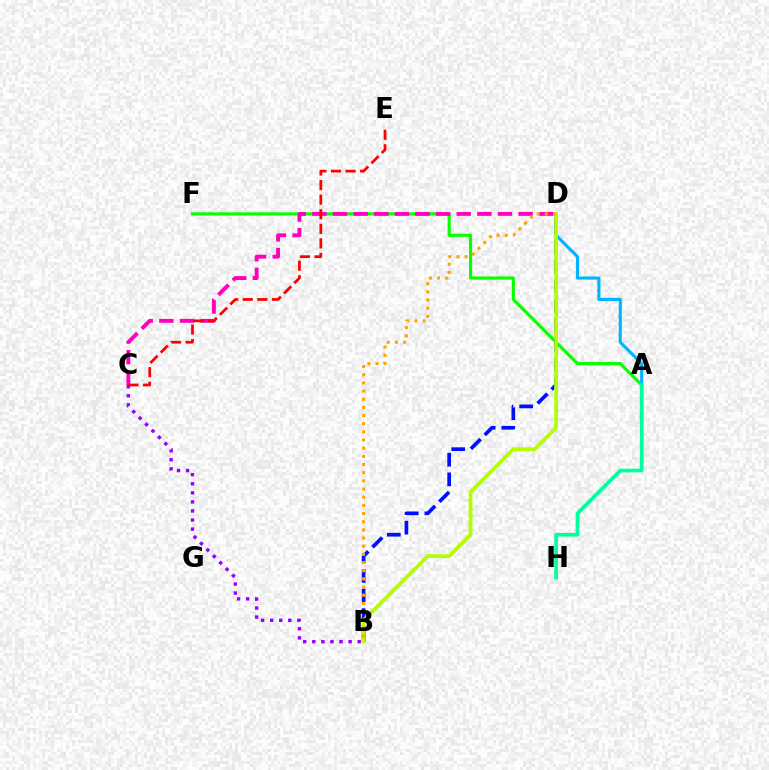{('A', 'F'): [{'color': '#08ff00', 'line_style': 'solid', 'thickness': 2.27}], ('C', 'D'): [{'color': '#ff00bd', 'line_style': 'dashed', 'thickness': 2.8}], ('C', 'E'): [{'color': '#ff0000', 'line_style': 'dashed', 'thickness': 1.98}], ('A', 'D'): [{'color': '#00b5ff', 'line_style': 'solid', 'thickness': 2.23}], ('B', 'C'): [{'color': '#9b00ff', 'line_style': 'dotted', 'thickness': 2.47}], ('B', 'D'): [{'color': '#0010ff', 'line_style': 'dashed', 'thickness': 2.67}, {'color': '#b3ff00', 'line_style': 'solid', 'thickness': 2.71}, {'color': '#ffa500', 'line_style': 'dotted', 'thickness': 2.22}], ('A', 'H'): [{'color': '#00ff9d', 'line_style': 'solid', 'thickness': 2.67}]}